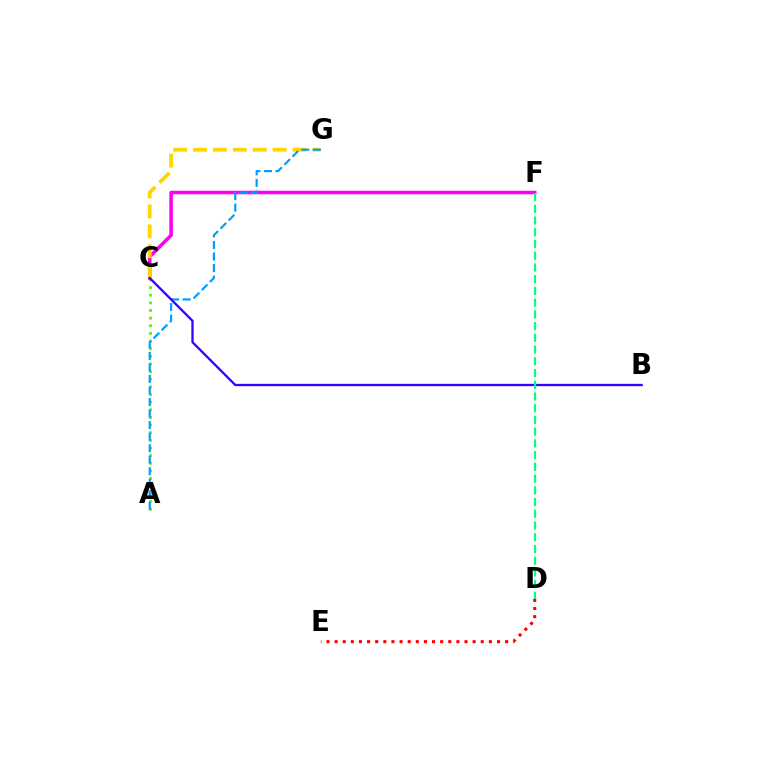{('C', 'F'): [{'color': '#ff00ed', 'line_style': 'solid', 'thickness': 2.54}], ('A', 'C'): [{'color': '#4fff00', 'line_style': 'dotted', 'thickness': 2.08}], ('C', 'G'): [{'color': '#ffd500', 'line_style': 'dashed', 'thickness': 2.7}], ('A', 'G'): [{'color': '#009eff', 'line_style': 'dashed', 'thickness': 1.57}], ('B', 'C'): [{'color': '#3700ff', 'line_style': 'solid', 'thickness': 1.65}], ('D', 'F'): [{'color': '#00ff86', 'line_style': 'dashed', 'thickness': 1.59}], ('D', 'E'): [{'color': '#ff0000', 'line_style': 'dotted', 'thickness': 2.21}]}